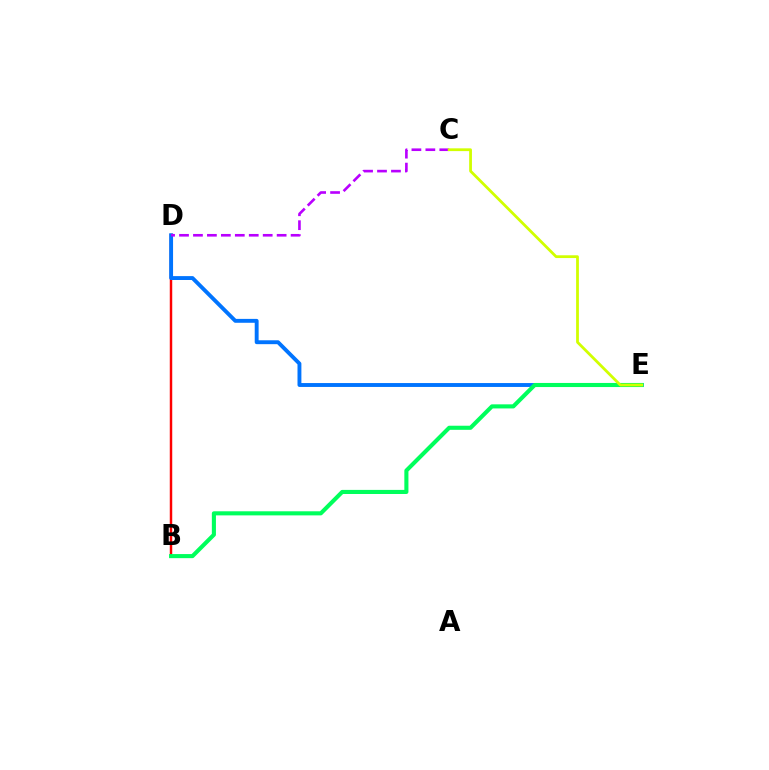{('B', 'D'): [{'color': '#ff0000', 'line_style': 'solid', 'thickness': 1.77}], ('D', 'E'): [{'color': '#0074ff', 'line_style': 'solid', 'thickness': 2.8}], ('B', 'E'): [{'color': '#00ff5c', 'line_style': 'solid', 'thickness': 2.95}], ('C', 'D'): [{'color': '#b900ff', 'line_style': 'dashed', 'thickness': 1.89}], ('C', 'E'): [{'color': '#d1ff00', 'line_style': 'solid', 'thickness': 2.0}]}